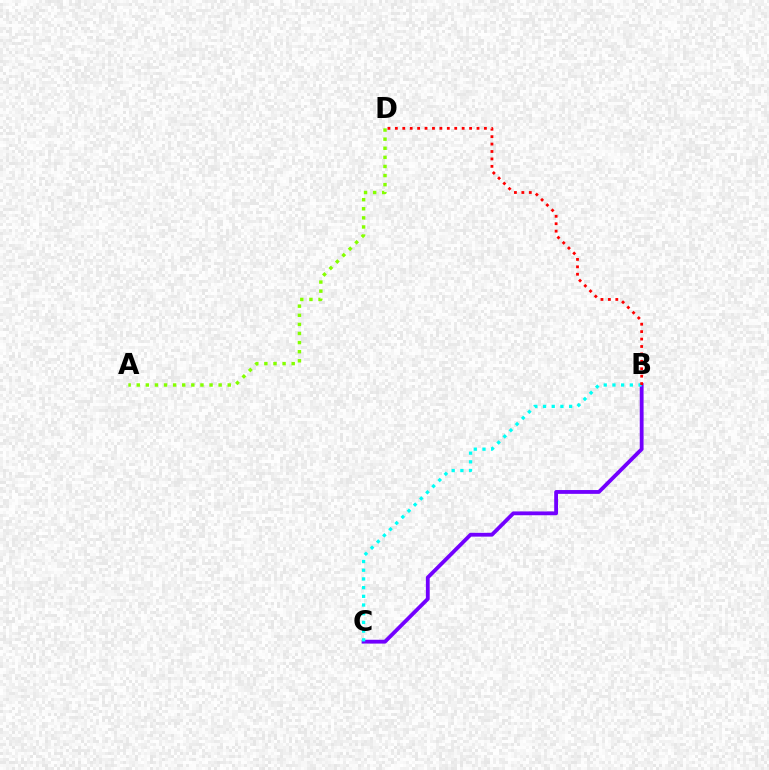{('B', 'C'): [{'color': '#7200ff', 'line_style': 'solid', 'thickness': 2.75}, {'color': '#00fff6', 'line_style': 'dotted', 'thickness': 2.36}], ('B', 'D'): [{'color': '#ff0000', 'line_style': 'dotted', 'thickness': 2.02}], ('A', 'D'): [{'color': '#84ff00', 'line_style': 'dotted', 'thickness': 2.47}]}